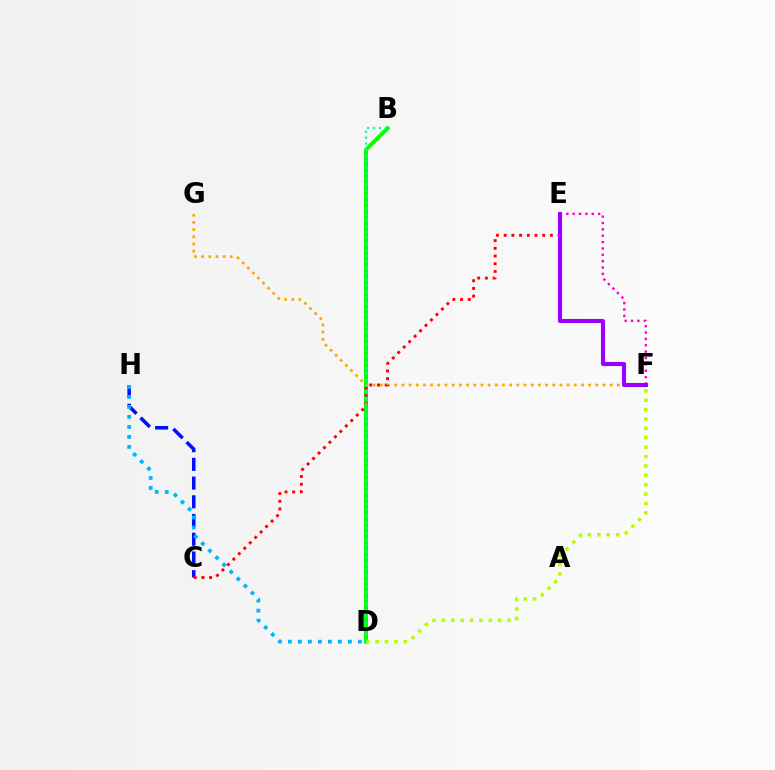{('C', 'H'): [{'color': '#0010ff', 'line_style': 'dashed', 'thickness': 2.54}], ('E', 'F'): [{'color': '#ff00bd', 'line_style': 'dotted', 'thickness': 1.73}, {'color': '#9b00ff', 'line_style': 'solid', 'thickness': 2.94}], ('B', 'D'): [{'color': '#08ff00', 'line_style': 'solid', 'thickness': 2.91}, {'color': '#00ff9d', 'line_style': 'dotted', 'thickness': 1.61}], ('D', 'H'): [{'color': '#00b5ff', 'line_style': 'dotted', 'thickness': 2.72}], ('F', 'G'): [{'color': '#ffa500', 'line_style': 'dotted', 'thickness': 1.95}], ('D', 'F'): [{'color': '#b3ff00', 'line_style': 'dotted', 'thickness': 2.55}], ('C', 'E'): [{'color': '#ff0000', 'line_style': 'dotted', 'thickness': 2.09}]}